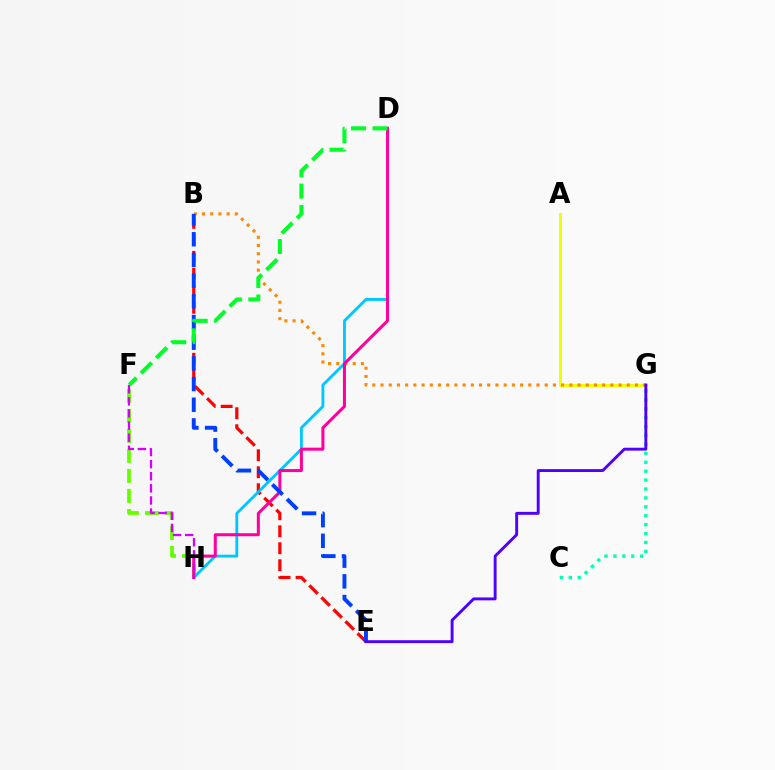{('F', 'H'): [{'color': '#66ff00', 'line_style': 'dashed', 'thickness': 2.72}, {'color': '#d600ff', 'line_style': 'dashed', 'thickness': 1.65}], ('B', 'E'): [{'color': '#ff0000', 'line_style': 'dashed', 'thickness': 2.31}, {'color': '#003fff', 'line_style': 'dashed', 'thickness': 2.81}], ('D', 'H'): [{'color': '#00c7ff', 'line_style': 'solid', 'thickness': 2.06}, {'color': '#ff00a0', 'line_style': 'solid', 'thickness': 2.18}], ('A', 'G'): [{'color': '#eeff00', 'line_style': 'solid', 'thickness': 2.12}], ('B', 'G'): [{'color': '#ff8800', 'line_style': 'dotted', 'thickness': 2.23}], ('C', 'G'): [{'color': '#00ffaf', 'line_style': 'dotted', 'thickness': 2.42}], ('E', 'G'): [{'color': '#4f00ff', 'line_style': 'solid', 'thickness': 2.09}], ('D', 'F'): [{'color': '#00ff27', 'line_style': 'dashed', 'thickness': 2.92}]}